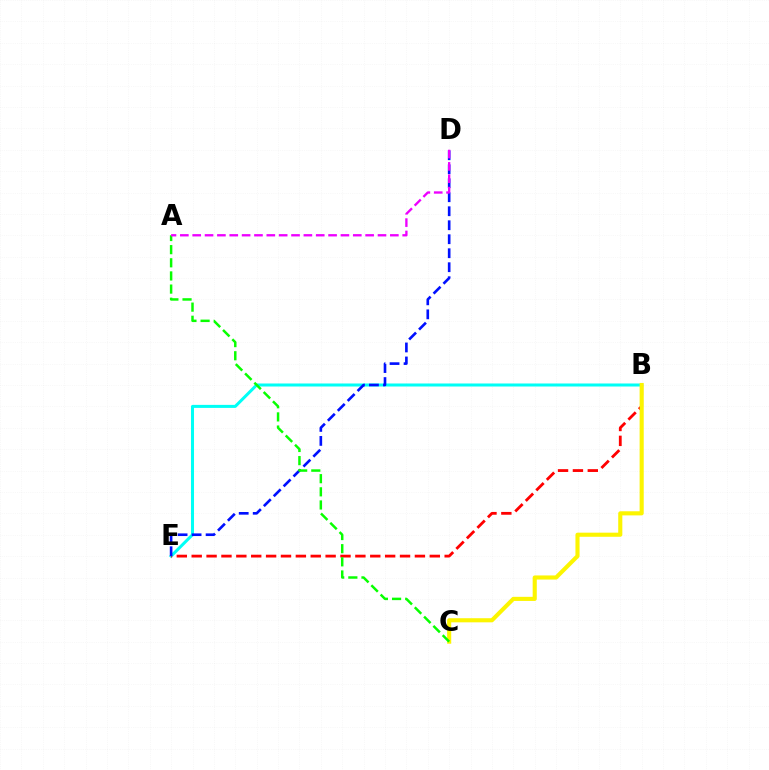{('B', 'E'): [{'color': '#00fff6', 'line_style': 'solid', 'thickness': 2.18}, {'color': '#ff0000', 'line_style': 'dashed', 'thickness': 2.02}], ('D', 'E'): [{'color': '#0010ff', 'line_style': 'dashed', 'thickness': 1.9}], ('B', 'C'): [{'color': '#fcf500', 'line_style': 'solid', 'thickness': 2.96}], ('A', 'C'): [{'color': '#08ff00', 'line_style': 'dashed', 'thickness': 1.79}], ('A', 'D'): [{'color': '#ee00ff', 'line_style': 'dashed', 'thickness': 1.68}]}